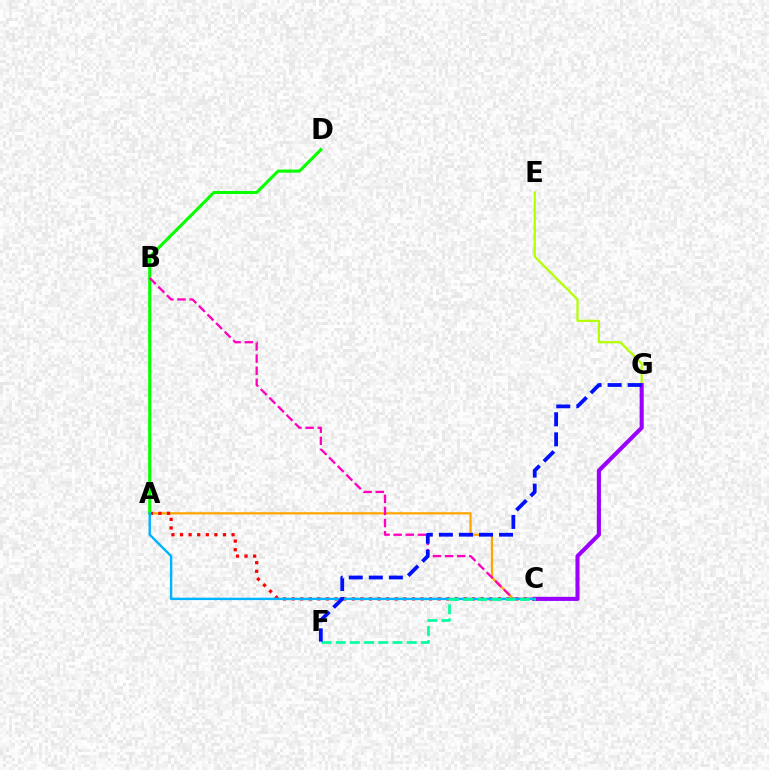{('A', 'C'): [{'color': '#ffa500', 'line_style': 'solid', 'thickness': 1.61}, {'color': '#ff0000', 'line_style': 'dotted', 'thickness': 2.33}, {'color': '#00b5ff', 'line_style': 'solid', 'thickness': 1.74}], ('A', 'D'): [{'color': '#08ff00', 'line_style': 'solid', 'thickness': 2.22}], ('B', 'C'): [{'color': '#ff00bd', 'line_style': 'dashed', 'thickness': 1.65}], ('E', 'G'): [{'color': '#b3ff00', 'line_style': 'solid', 'thickness': 1.6}], ('C', 'G'): [{'color': '#9b00ff', 'line_style': 'solid', 'thickness': 2.94}], ('C', 'F'): [{'color': '#00ff9d', 'line_style': 'dashed', 'thickness': 1.93}], ('F', 'G'): [{'color': '#0010ff', 'line_style': 'dashed', 'thickness': 2.73}]}